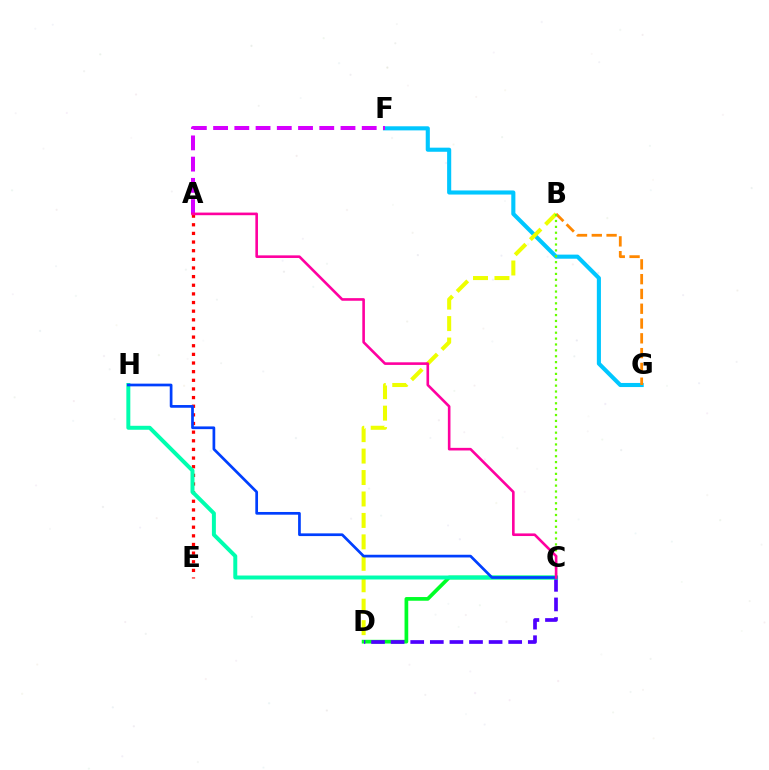{('F', 'G'): [{'color': '#00c7ff', 'line_style': 'solid', 'thickness': 2.95}], ('C', 'D'): [{'color': '#00ff27', 'line_style': 'solid', 'thickness': 2.67}, {'color': '#4f00ff', 'line_style': 'dashed', 'thickness': 2.66}], ('A', 'E'): [{'color': '#ff0000', 'line_style': 'dotted', 'thickness': 2.35}], ('B', 'D'): [{'color': '#eeff00', 'line_style': 'dashed', 'thickness': 2.91}], ('A', 'F'): [{'color': '#d600ff', 'line_style': 'dashed', 'thickness': 2.88}], ('B', 'G'): [{'color': '#ff8800', 'line_style': 'dashed', 'thickness': 2.01}], ('B', 'C'): [{'color': '#66ff00', 'line_style': 'dotted', 'thickness': 1.6}], ('C', 'H'): [{'color': '#00ffaf', 'line_style': 'solid', 'thickness': 2.85}, {'color': '#003fff', 'line_style': 'solid', 'thickness': 1.95}], ('A', 'C'): [{'color': '#ff00a0', 'line_style': 'solid', 'thickness': 1.88}]}